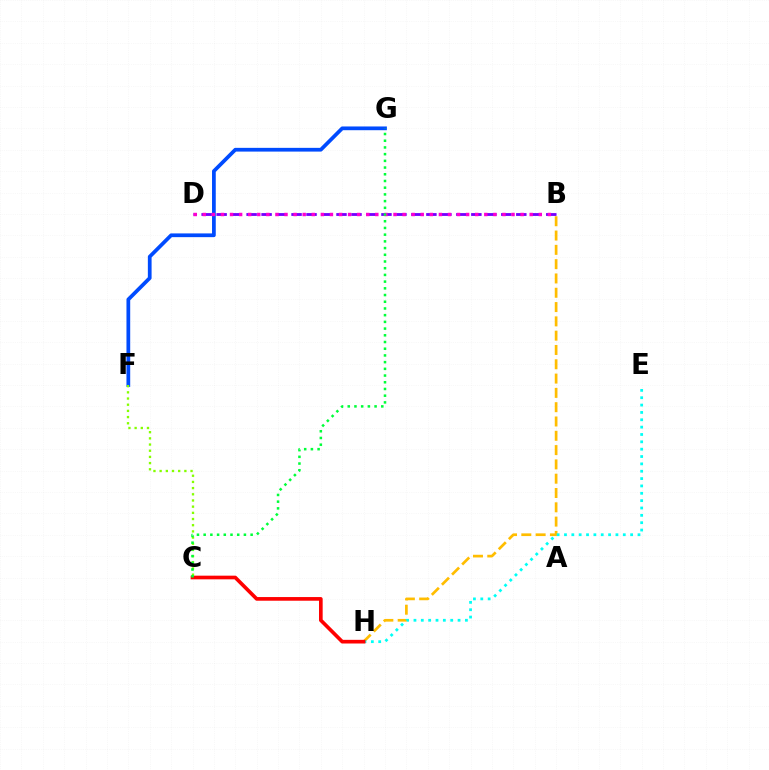{('B', 'H'): [{'color': '#ffbd00', 'line_style': 'dashed', 'thickness': 1.94}], ('E', 'H'): [{'color': '#00fff6', 'line_style': 'dotted', 'thickness': 2.0}], ('F', 'G'): [{'color': '#004bff', 'line_style': 'solid', 'thickness': 2.69}], ('B', 'D'): [{'color': '#7200ff', 'line_style': 'dashed', 'thickness': 2.04}, {'color': '#ff00cf', 'line_style': 'dotted', 'thickness': 2.47}], ('C', 'H'): [{'color': '#ff0000', 'line_style': 'solid', 'thickness': 2.64}], ('C', 'F'): [{'color': '#84ff00', 'line_style': 'dotted', 'thickness': 1.68}], ('C', 'G'): [{'color': '#00ff39', 'line_style': 'dotted', 'thickness': 1.82}]}